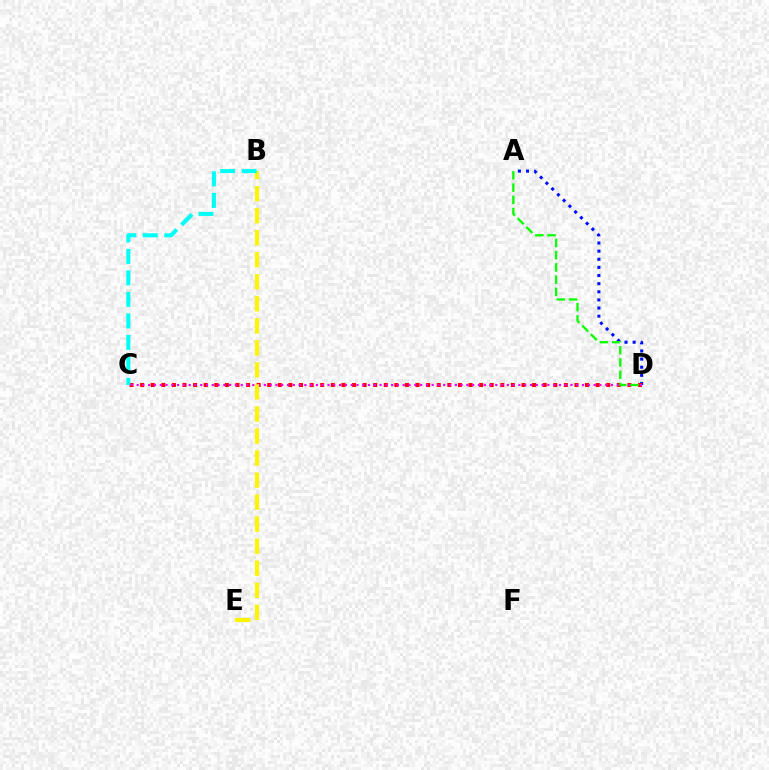{('A', 'D'): [{'color': '#0010ff', 'line_style': 'dotted', 'thickness': 2.21}, {'color': '#08ff00', 'line_style': 'dashed', 'thickness': 1.66}], ('C', 'D'): [{'color': '#ff0000', 'line_style': 'dotted', 'thickness': 2.88}, {'color': '#ee00ff', 'line_style': 'dotted', 'thickness': 1.57}], ('B', 'E'): [{'color': '#fcf500', 'line_style': 'dashed', 'thickness': 2.99}], ('B', 'C'): [{'color': '#00fff6', 'line_style': 'dashed', 'thickness': 2.92}]}